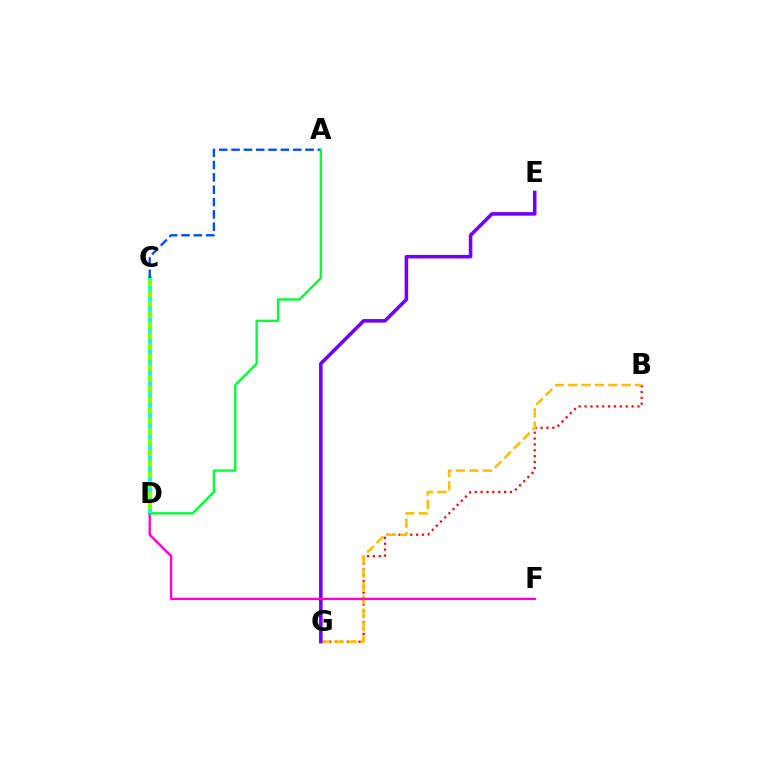{('C', 'D'): [{'color': '#84ff00', 'line_style': 'solid', 'thickness': 2.95}, {'color': '#00fff6', 'line_style': 'dotted', 'thickness': 2.88}], ('B', 'G'): [{'color': '#ff0000', 'line_style': 'dotted', 'thickness': 1.6}, {'color': '#ffbd00', 'line_style': 'dashed', 'thickness': 1.81}], ('A', 'C'): [{'color': '#004bff', 'line_style': 'dashed', 'thickness': 1.68}], ('E', 'G'): [{'color': '#7200ff', 'line_style': 'solid', 'thickness': 2.56}], ('D', 'F'): [{'color': '#ff00cf', 'line_style': 'solid', 'thickness': 1.69}], ('A', 'D'): [{'color': '#00ff39', 'line_style': 'solid', 'thickness': 1.71}]}